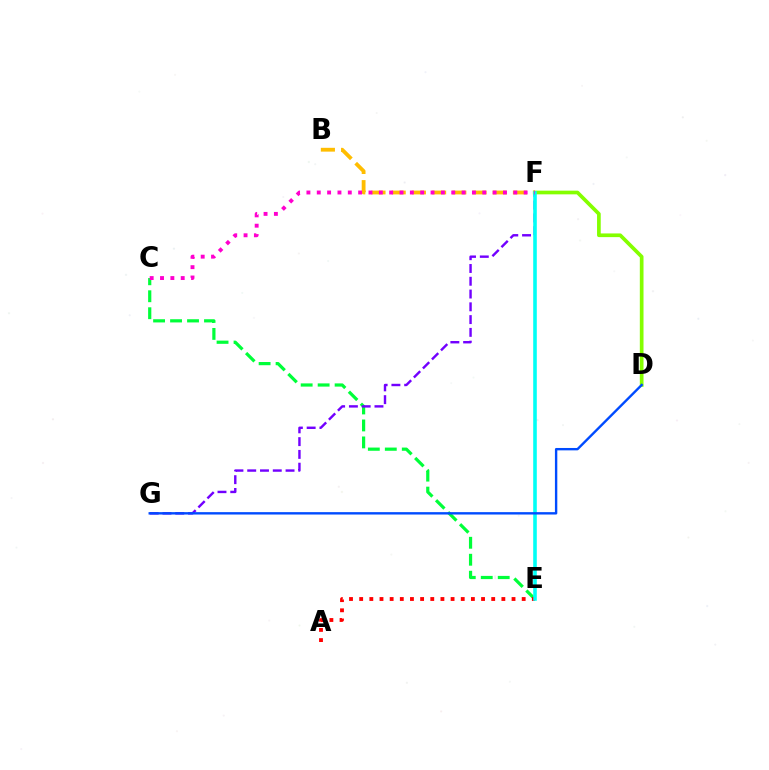{('C', 'E'): [{'color': '#00ff39', 'line_style': 'dashed', 'thickness': 2.31}], ('D', 'F'): [{'color': '#84ff00', 'line_style': 'solid', 'thickness': 2.66}], ('F', 'G'): [{'color': '#7200ff', 'line_style': 'dashed', 'thickness': 1.74}], ('A', 'E'): [{'color': '#ff0000', 'line_style': 'dotted', 'thickness': 2.76}], ('B', 'F'): [{'color': '#ffbd00', 'line_style': 'dashed', 'thickness': 2.75}], ('E', 'F'): [{'color': '#00fff6', 'line_style': 'solid', 'thickness': 2.58}], ('D', 'G'): [{'color': '#004bff', 'line_style': 'solid', 'thickness': 1.72}], ('C', 'F'): [{'color': '#ff00cf', 'line_style': 'dotted', 'thickness': 2.81}]}